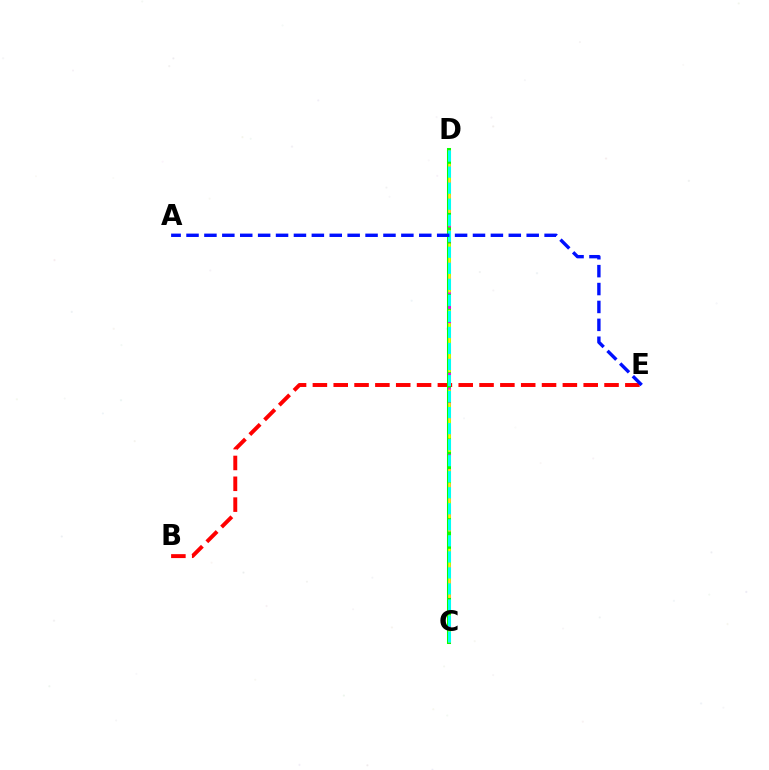{('B', 'E'): [{'color': '#ff0000', 'line_style': 'dashed', 'thickness': 2.83}], ('C', 'D'): [{'color': '#08ff00', 'line_style': 'solid', 'thickness': 2.91}, {'color': '#ee00ff', 'line_style': 'dotted', 'thickness': 2.01}, {'color': '#fcf500', 'line_style': 'dashed', 'thickness': 1.8}, {'color': '#00fff6', 'line_style': 'dashed', 'thickness': 2.18}], ('A', 'E'): [{'color': '#0010ff', 'line_style': 'dashed', 'thickness': 2.43}]}